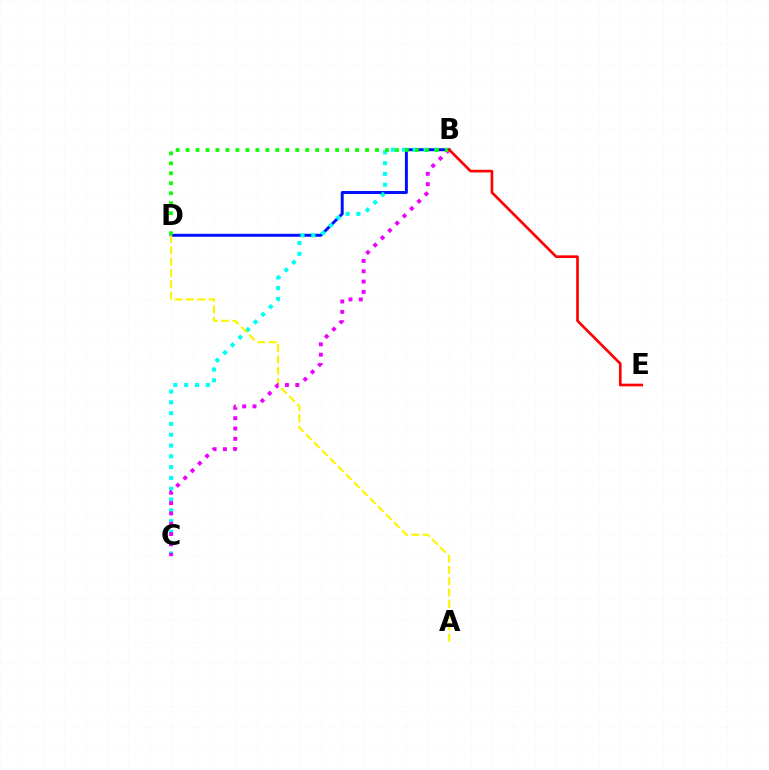{('B', 'D'): [{'color': '#0010ff', 'line_style': 'solid', 'thickness': 2.13}, {'color': '#08ff00', 'line_style': 'dotted', 'thickness': 2.71}], ('B', 'C'): [{'color': '#00fff6', 'line_style': 'dotted', 'thickness': 2.93}, {'color': '#ee00ff', 'line_style': 'dotted', 'thickness': 2.81}], ('A', 'D'): [{'color': '#fcf500', 'line_style': 'dashed', 'thickness': 1.54}], ('B', 'E'): [{'color': '#ff0000', 'line_style': 'solid', 'thickness': 1.91}]}